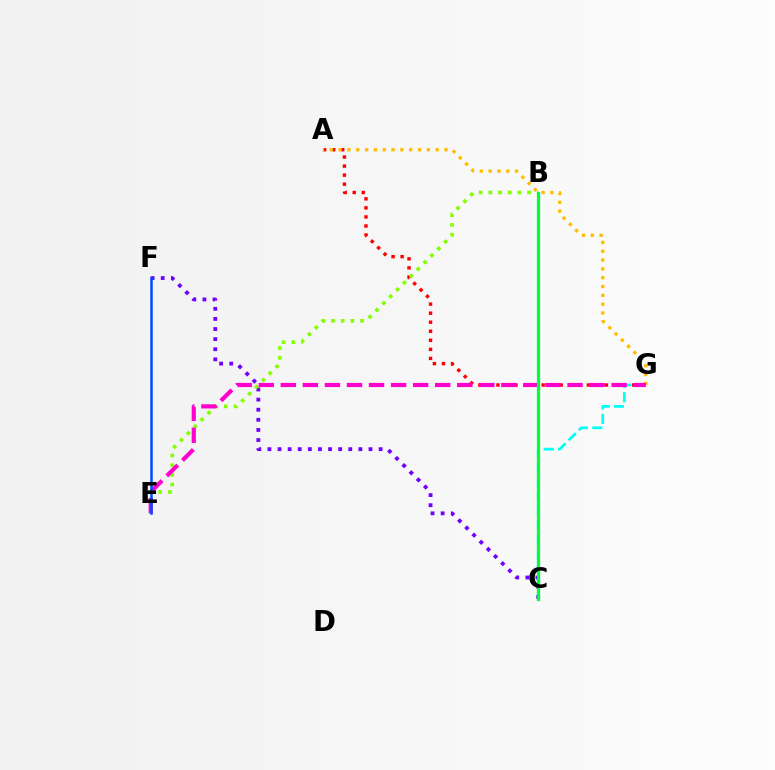{('A', 'G'): [{'color': '#ff0000', 'line_style': 'dotted', 'thickness': 2.46}, {'color': '#ffbd00', 'line_style': 'dotted', 'thickness': 2.4}], ('C', 'G'): [{'color': '#00fff6', 'line_style': 'dashed', 'thickness': 1.95}], ('C', 'F'): [{'color': '#7200ff', 'line_style': 'dotted', 'thickness': 2.75}], ('B', 'E'): [{'color': '#84ff00', 'line_style': 'dotted', 'thickness': 2.63}], ('E', 'G'): [{'color': '#ff00cf', 'line_style': 'dashed', 'thickness': 3.0}], ('E', 'F'): [{'color': '#004bff', 'line_style': 'solid', 'thickness': 1.81}], ('B', 'C'): [{'color': '#00ff39', 'line_style': 'solid', 'thickness': 2.33}]}